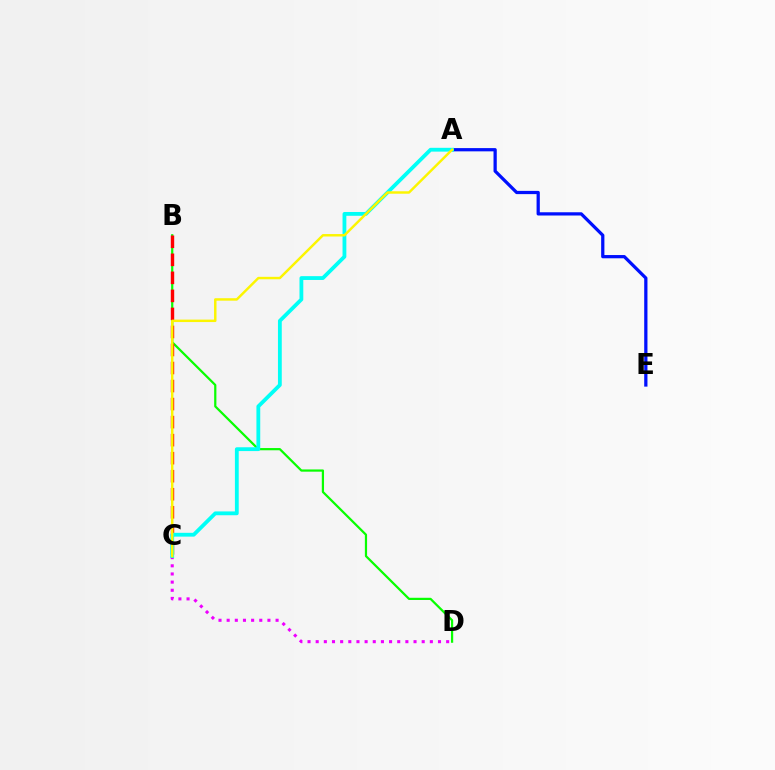{('B', 'D'): [{'color': '#08ff00', 'line_style': 'solid', 'thickness': 1.6}], ('C', 'D'): [{'color': '#ee00ff', 'line_style': 'dotted', 'thickness': 2.22}], ('B', 'C'): [{'color': '#ff0000', 'line_style': 'dashed', 'thickness': 2.45}], ('A', 'E'): [{'color': '#0010ff', 'line_style': 'solid', 'thickness': 2.34}], ('A', 'C'): [{'color': '#00fff6', 'line_style': 'solid', 'thickness': 2.74}, {'color': '#fcf500', 'line_style': 'solid', 'thickness': 1.77}]}